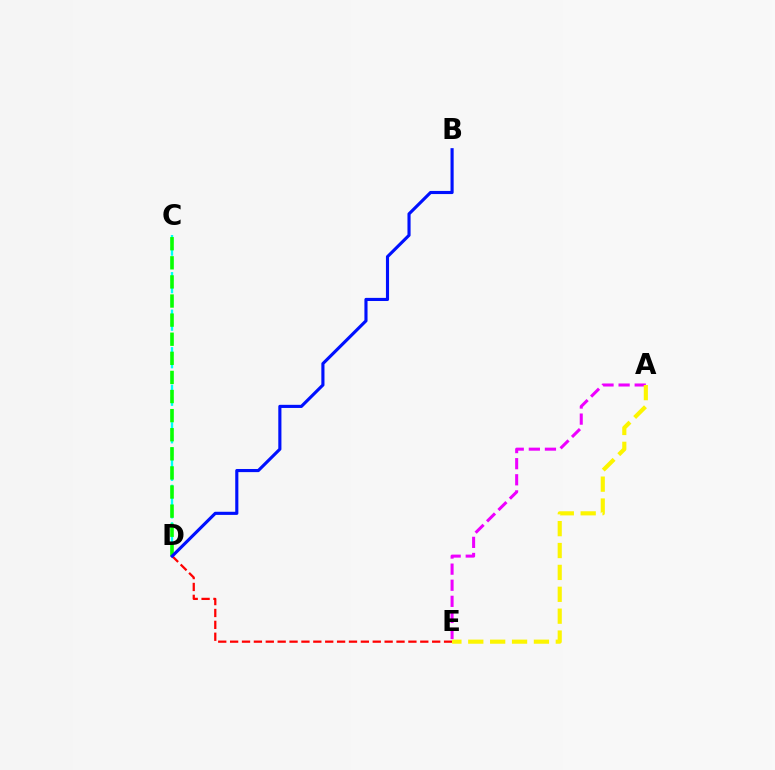{('C', 'D'): [{'color': '#00fff6', 'line_style': 'dashed', 'thickness': 1.7}, {'color': '#08ff00', 'line_style': 'dashed', 'thickness': 2.59}], ('D', 'E'): [{'color': '#ff0000', 'line_style': 'dashed', 'thickness': 1.61}], ('A', 'E'): [{'color': '#ee00ff', 'line_style': 'dashed', 'thickness': 2.19}, {'color': '#fcf500', 'line_style': 'dashed', 'thickness': 2.97}], ('B', 'D'): [{'color': '#0010ff', 'line_style': 'solid', 'thickness': 2.25}]}